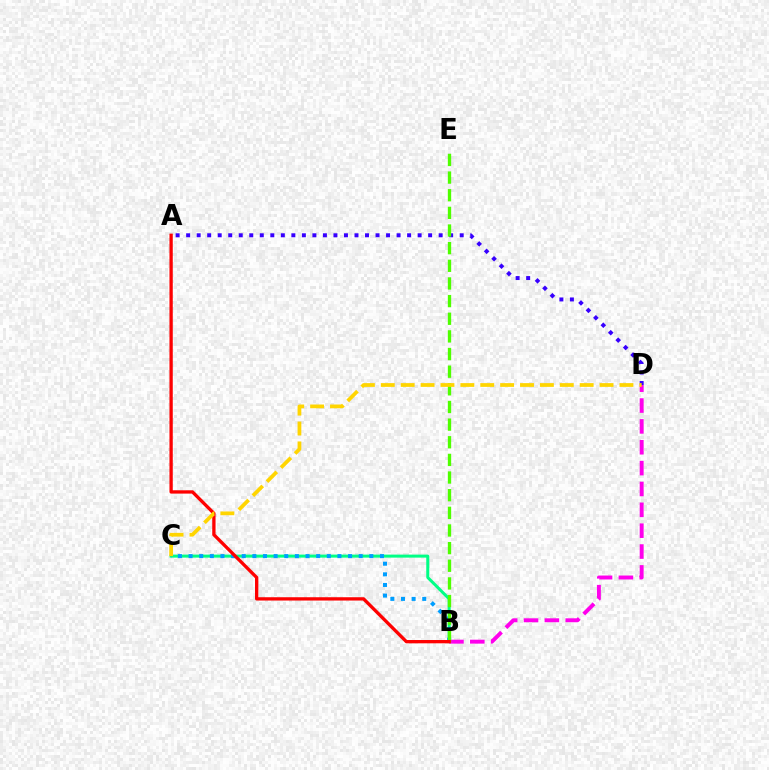{('B', 'C'): [{'color': '#00ff86', 'line_style': 'solid', 'thickness': 2.18}, {'color': '#009eff', 'line_style': 'dotted', 'thickness': 2.89}], ('B', 'D'): [{'color': '#ff00ed', 'line_style': 'dashed', 'thickness': 2.83}], ('A', 'D'): [{'color': '#3700ff', 'line_style': 'dotted', 'thickness': 2.86}], ('B', 'E'): [{'color': '#4fff00', 'line_style': 'dashed', 'thickness': 2.4}], ('A', 'B'): [{'color': '#ff0000', 'line_style': 'solid', 'thickness': 2.38}], ('C', 'D'): [{'color': '#ffd500', 'line_style': 'dashed', 'thickness': 2.7}]}